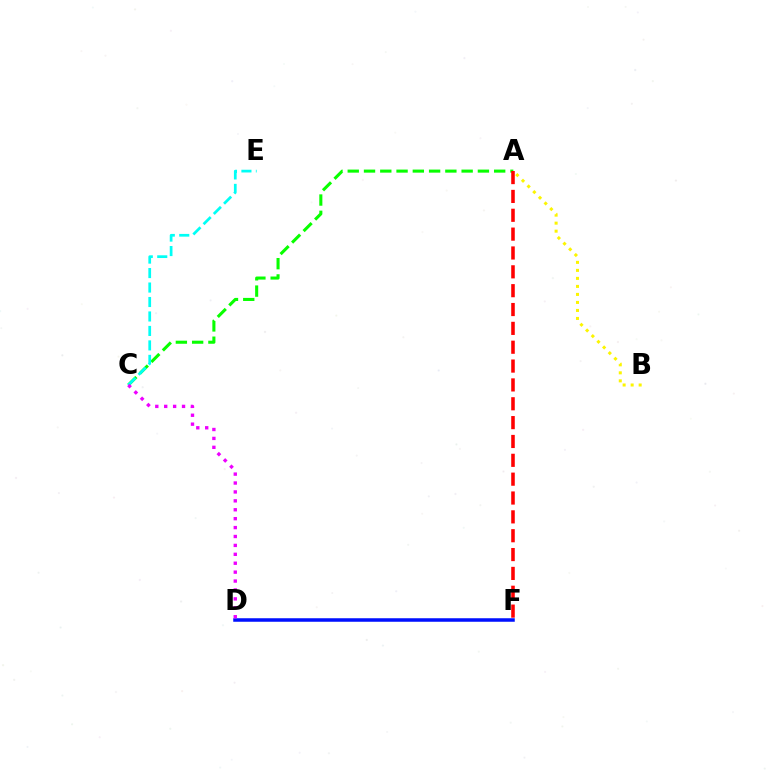{('D', 'F'): [{'color': '#0010ff', 'line_style': 'solid', 'thickness': 2.53}], ('A', 'C'): [{'color': '#08ff00', 'line_style': 'dashed', 'thickness': 2.21}], ('A', 'B'): [{'color': '#fcf500', 'line_style': 'dotted', 'thickness': 2.18}], ('A', 'F'): [{'color': '#ff0000', 'line_style': 'dashed', 'thickness': 2.56}], ('C', 'E'): [{'color': '#00fff6', 'line_style': 'dashed', 'thickness': 1.97}], ('C', 'D'): [{'color': '#ee00ff', 'line_style': 'dotted', 'thickness': 2.42}]}